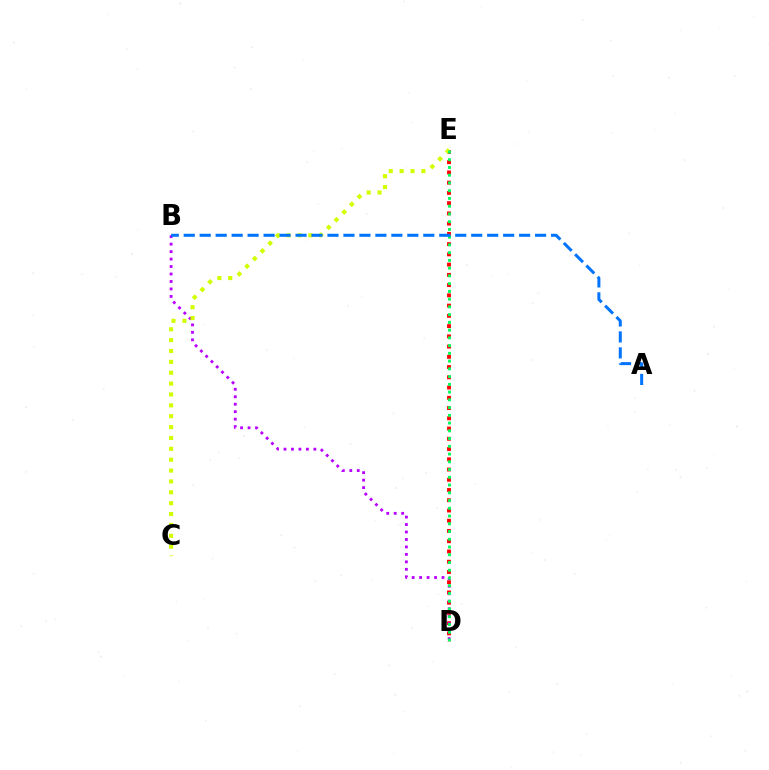{('D', 'E'): [{'color': '#ff0000', 'line_style': 'dotted', 'thickness': 2.78}, {'color': '#00ff5c', 'line_style': 'dotted', 'thickness': 2.1}], ('B', 'D'): [{'color': '#b900ff', 'line_style': 'dotted', 'thickness': 2.03}], ('C', 'E'): [{'color': '#d1ff00', 'line_style': 'dotted', 'thickness': 2.95}], ('A', 'B'): [{'color': '#0074ff', 'line_style': 'dashed', 'thickness': 2.17}]}